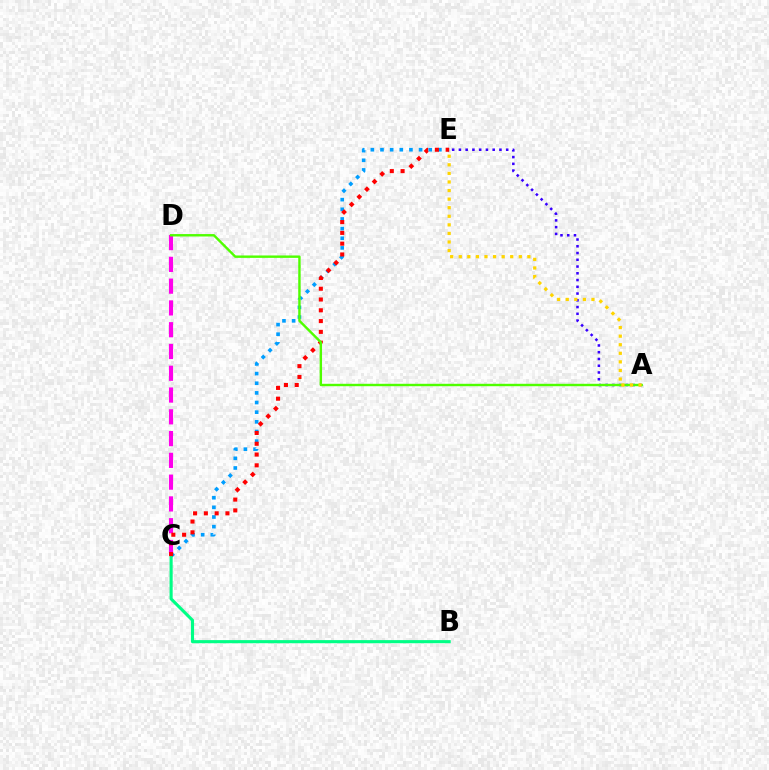{('C', 'E'): [{'color': '#009eff', 'line_style': 'dotted', 'thickness': 2.62}, {'color': '#ff0000', 'line_style': 'dotted', 'thickness': 2.93}], ('A', 'E'): [{'color': '#3700ff', 'line_style': 'dotted', 'thickness': 1.83}, {'color': '#ffd500', 'line_style': 'dotted', 'thickness': 2.33}], ('B', 'C'): [{'color': '#00ff86', 'line_style': 'solid', 'thickness': 2.24}], ('C', 'D'): [{'color': '#ff00ed', 'line_style': 'dashed', 'thickness': 2.96}], ('A', 'D'): [{'color': '#4fff00', 'line_style': 'solid', 'thickness': 1.74}]}